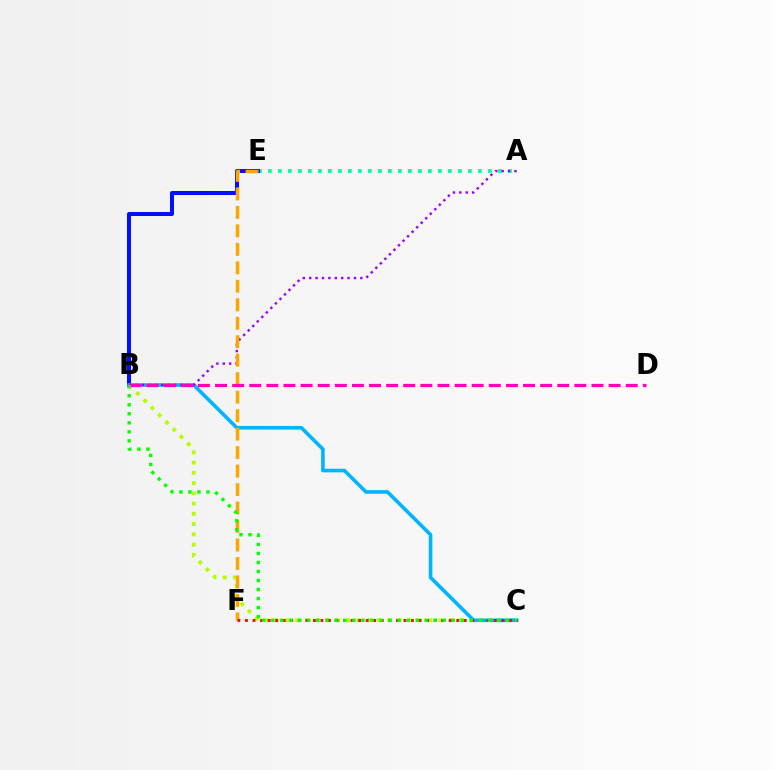{('A', 'E'): [{'color': '#00ff9d', 'line_style': 'dotted', 'thickness': 2.72}], ('B', 'C'): [{'color': '#b3ff00', 'line_style': 'dotted', 'thickness': 2.79}, {'color': '#00b5ff', 'line_style': 'solid', 'thickness': 2.6}, {'color': '#08ff00', 'line_style': 'dotted', 'thickness': 2.45}], ('B', 'E'): [{'color': '#0010ff', 'line_style': 'solid', 'thickness': 2.9}], ('A', 'B'): [{'color': '#9b00ff', 'line_style': 'dotted', 'thickness': 1.74}], ('E', 'F'): [{'color': '#ffa500', 'line_style': 'dashed', 'thickness': 2.51}], ('C', 'F'): [{'color': '#ff0000', 'line_style': 'dotted', 'thickness': 2.05}], ('B', 'D'): [{'color': '#ff00bd', 'line_style': 'dashed', 'thickness': 2.32}]}